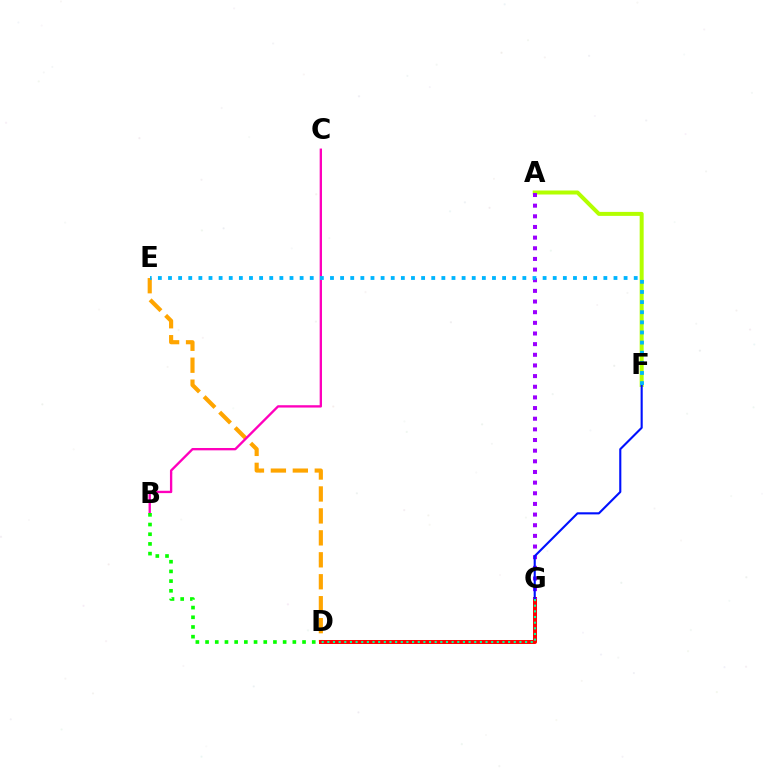{('D', 'E'): [{'color': '#ffa500', 'line_style': 'dashed', 'thickness': 2.98}], ('A', 'F'): [{'color': '#b3ff00', 'line_style': 'solid', 'thickness': 2.88}], ('D', 'G'): [{'color': '#ff0000', 'line_style': 'solid', 'thickness': 2.87}, {'color': '#00ff9d', 'line_style': 'dotted', 'thickness': 1.54}], ('A', 'G'): [{'color': '#9b00ff', 'line_style': 'dotted', 'thickness': 2.89}], ('F', 'G'): [{'color': '#0010ff', 'line_style': 'solid', 'thickness': 1.52}], ('B', 'C'): [{'color': '#ff00bd', 'line_style': 'solid', 'thickness': 1.69}], ('B', 'D'): [{'color': '#08ff00', 'line_style': 'dotted', 'thickness': 2.63}], ('E', 'F'): [{'color': '#00b5ff', 'line_style': 'dotted', 'thickness': 2.75}]}